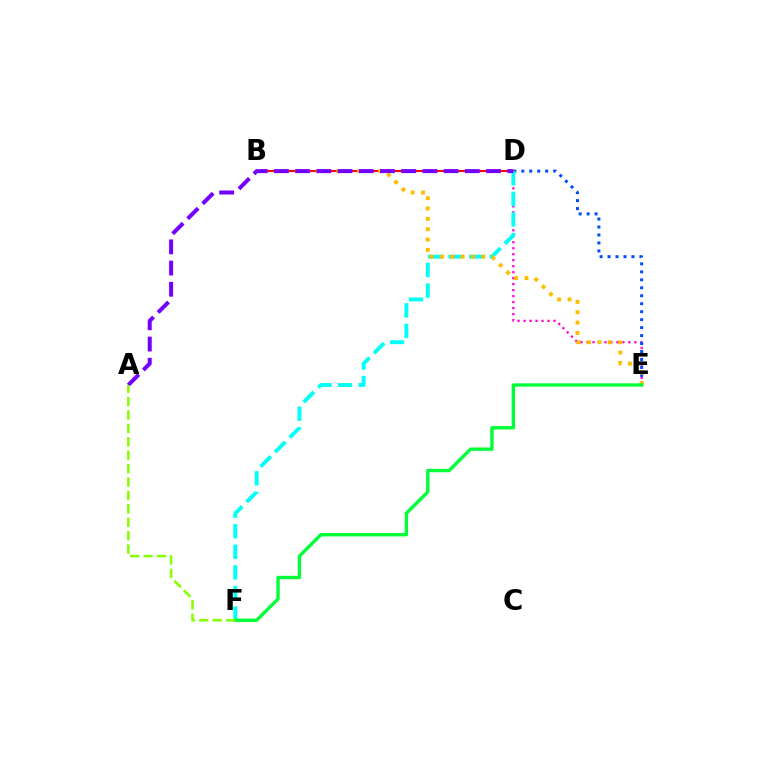{('D', 'E'): [{'color': '#ff00cf', 'line_style': 'dotted', 'thickness': 1.63}, {'color': '#004bff', 'line_style': 'dotted', 'thickness': 2.16}], ('B', 'D'): [{'color': '#ff0000', 'line_style': 'solid', 'thickness': 1.51}], ('D', 'F'): [{'color': '#00fff6', 'line_style': 'dashed', 'thickness': 2.8}], ('B', 'E'): [{'color': '#ffbd00', 'line_style': 'dotted', 'thickness': 2.82}], ('E', 'F'): [{'color': '#00ff39', 'line_style': 'solid', 'thickness': 2.42}], ('A', 'D'): [{'color': '#7200ff', 'line_style': 'dashed', 'thickness': 2.88}], ('A', 'F'): [{'color': '#84ff00', 'line_style': 'dashed', 'thickness': 1.82}]}